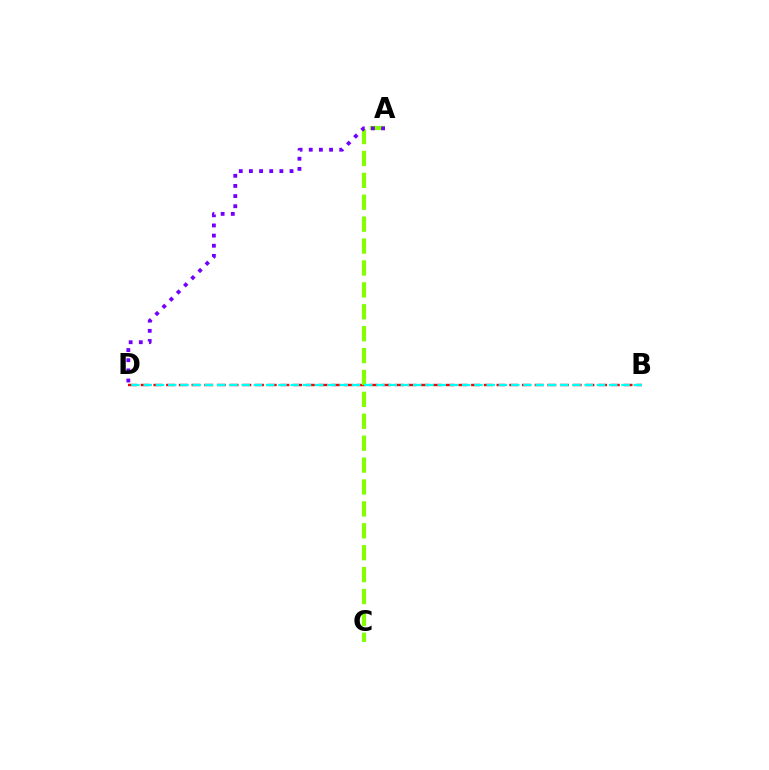{('B', 'D'): [{'color': '#ff0000', 'line_style': 'dashed', 'thickness': 1.73}, {'color': '#00fff6', 'line_style': 'dashed', 'thickness': 1.66}], ('A', 'C'): [{'color': '#84ff00', 'line_style': 'dashed', 'thickness': 2.98}], ('A', 'D'): [{'color': '#7200ff', 'line_style': 'dotted', 'thickness': 2.76}]}